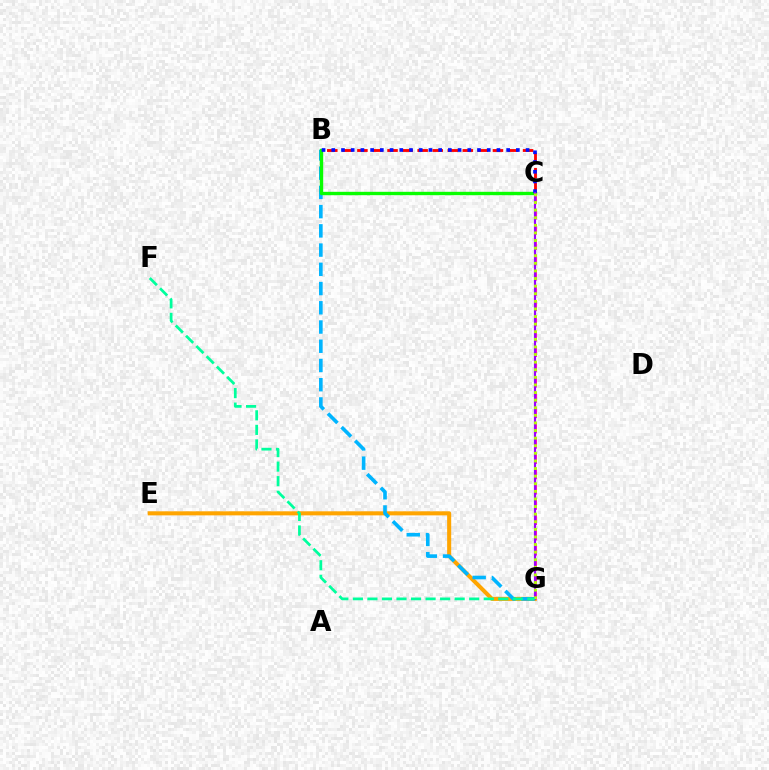{('E', 'G'): [{'color': '#ffa500', 'line_style': 'solid', 'thickness': 2.92}], ('B', 'C'): [{'color': '#ff0000', 'line_style': 'dashed', 'thickness': 2.05}, {'color': '#08ff00', 'line_style': 'solid', 'thickness': 2.43}, {'color': '#0010ff', 'line_style': 'dotted', 'thickness': 2.64}], ('B', 'G'): [{'color': '#00b5ff', 'line_style': 'dashed', 'thickness': 2.61}], ('C', 'G'): [{'color': '#ff00bd', 'line_style': 'dashed', 'thickness': 2.08}, {'color': '#9b00ff', 'line_style': 'solid', 'thickness': 1.55}, {'color': '#b3ff00', 'line_style': 'dotted', 'thickness': 2.06}], ('F', 'G'): [{'color': '#00ff9d', 'line_style': 'dashed', 'thickness': 1.98}]}